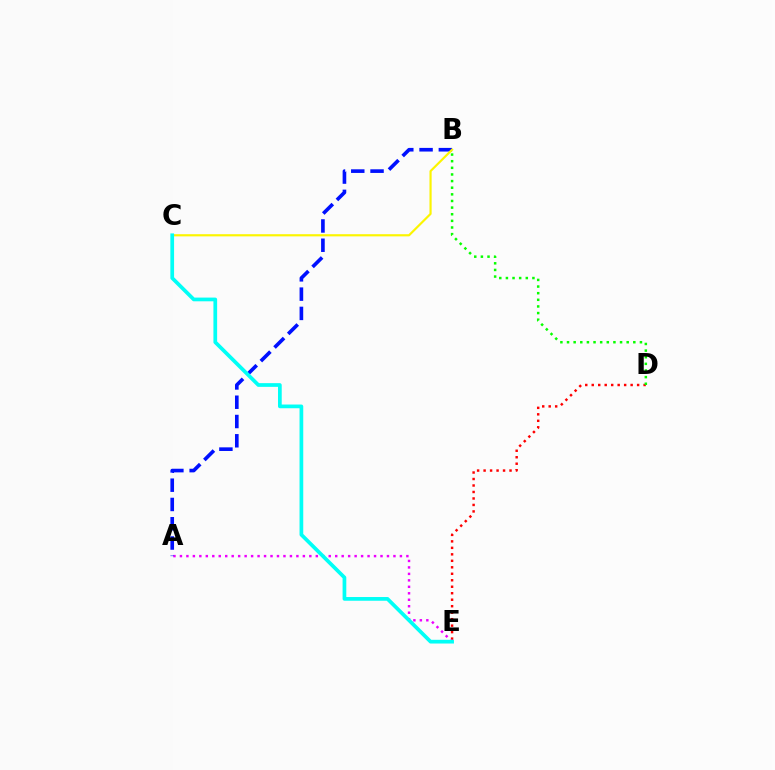{('D', 'E'): [{'color': '#ff0000', 'line_style': 'dotted', 'thickness': 1.76}], ('B', 'D'): [{'color': '#08ff00', 'line_style': 'dotted', 'thickness': 1.8}], ('A', 'E'): [{'color': '#ee00ff', 'line_style': 'dotted', 'thickness': 1.76}], ('A', 'B'): [{'color': '#0010ff', 'line_style': 'dashed', 'thickness': 2.62}], ('B', 'C'): [{'color': '#fcf500', 'line_style': 'solid', 'thickness': 1.56}], ('C', 'E'): [{'color': '#00fff6', 'line_style': 'solid', 'thickness': 2.67}]}